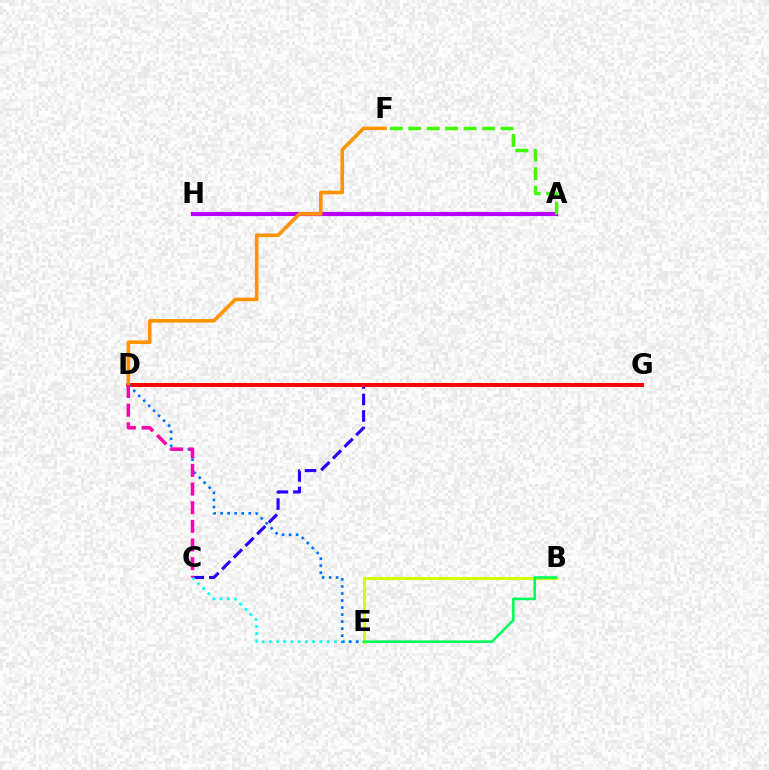{('C', 'G'): [{'color': '#2500ff', 'line_style': 'dashed', 'thickness': 2.24}], ('A', 'H'): [{'color': '#b900ff', 'line_style': 'solid', 'thickness': 2.99}], ('C', 'E'): [{'color': '#00fff6', 'line_style': 'dotted', 'thickness': 1.96}], ('D', 'G'): [{'color': '#ff0000', 'line_style': 'solid', 'thickness': 2.84}], ('D', 'E'): [{'color': '#0074ff', 'line_style': 'dotted', 'thickness': 1.91}], ('A', 'F'): [{'color': '#3dff00', 'line_style': 'dashed', 'thickness': 2.51}], ('B', 'E'): [{'color': '#d1ff00', 'line_style': 'solid', 'thickness': 2.18}, {'color': '#00ff5c', 'line_style': 'solid', 'thickness': 1.85}], ('D', 'F'): [{'color': '#ff9400', 'line_style': 'solid', 'thickness': 2.6}], ('C', 'D'): [{'color': '#ff00ac', 'line_style': 'dashed', 'thickness': 2.53}]}